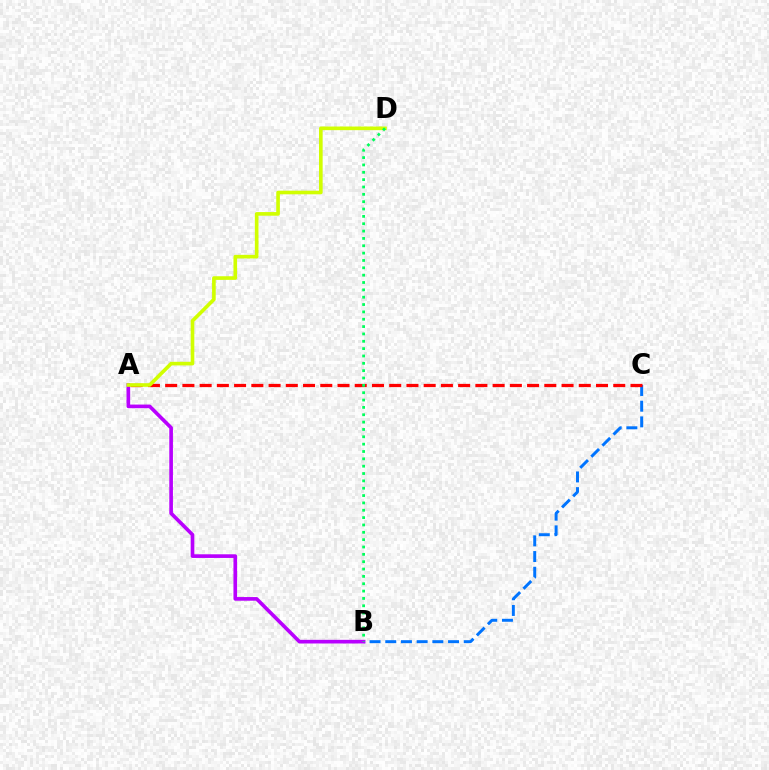{('B', 'C'): [{'color': '#0074ff', 'line_style': 'dashed', 'thickness': 2.13}], ('A', 'B'): [{'color': '#b900ff', 'line_style': 'solid', 'thickness': 2.63}], ('A', 'C'): [{'color': '#ff0000', 'line_style': 'dashed', 'thickness': 2.34}], ('A', 'D'): [{'color': '#d1ff00', 'line_style': 'solid', 'thickness': 2.61}], ('B', 'D'): [{'color': '#00ff5c', 'line_style': 'dotted', 'thickness': 2.0}]}